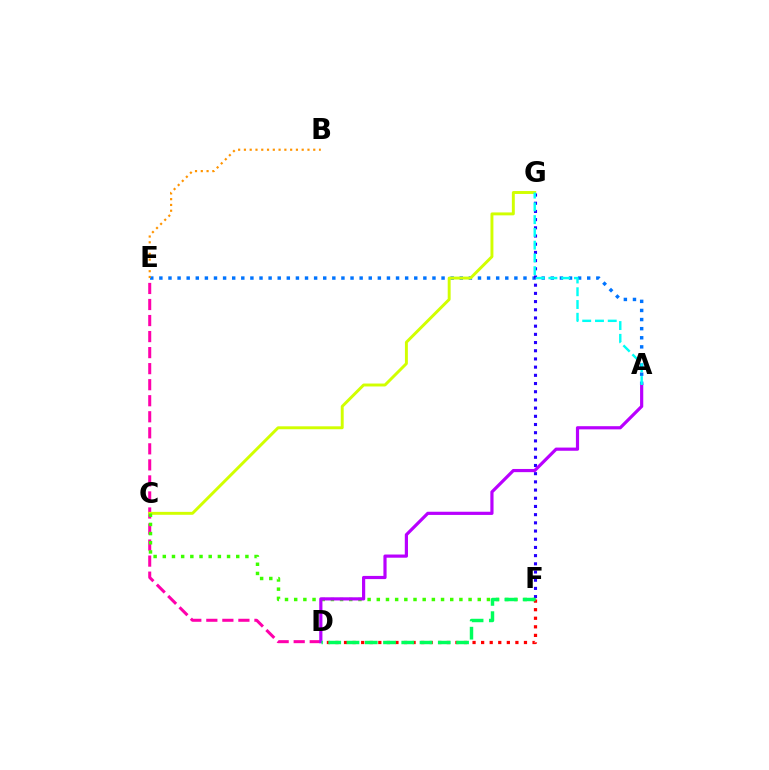{('A', 'E'): [{'color': '#0074ff', 'line_style': 'dotted', 'thickness': 2.47}], ('D', 'E'): [{'color': '#ff00ac', 'line_style': 'dashed', 'thickness': 2.18}], ('C', 'G'): [{'color': '#d1ff00', 'line_style': 'solid', 'thickness': 2.11}], ('C', 'F'): [{'color': '#3dff00', 'line_style': 'dotted', 'thickness': 2.49}], ('D', 'F'): [{'color': '#ff0000', 'line_style': 'dotted', 'thickness': 2.33}, {'color': '#00ff5c', 'line_style': 'dashed', 'thickness': 2.48}], ('F', 'G'): [{'color': '#2500ff', 'line_style': 'dotted', 'thickness': 2.23}], ('A', 'D'): [{'color': '#b900ff', 'line_style': 'solid', 'thickness': 2.29}], ('B', 'E'): [{'color': '#ff9400', 'line_style': 'dotted', 'thickness': 1.57}], ('A', 'G'): [{'color': '#00fff6', 'line_style': 'dashed', 'thickness': 1.73}]}